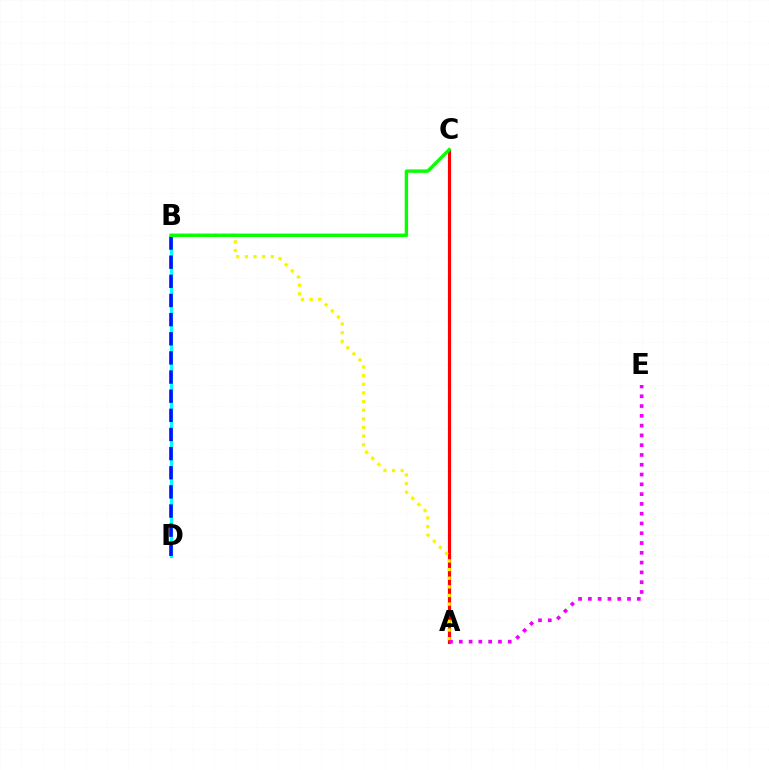{('B', 'D'): [{'color': '#00fff6', 'line_style': 'solid', 'thickness': 2.25}, {'color': '#0010ff', 'line_style': 'dashed', 'thickness': 2.6}], ('A', 'C'): [{'color': '#ff0000', 'line_style': 'solid', 'thickness': 2.27}], ('A', 'B'): [{'color': '#fcf500', 'line_style': 'dotted', 'thickness': 2.35}], ('A', 'E'): [{'color': '#ee00ff', 'line_style': 'dotted', 'thickness': 2.66}], ('B', 'C'): [{'color': '#08ff00', 'line_style': 'solid', 'thickness': 2.45}]}